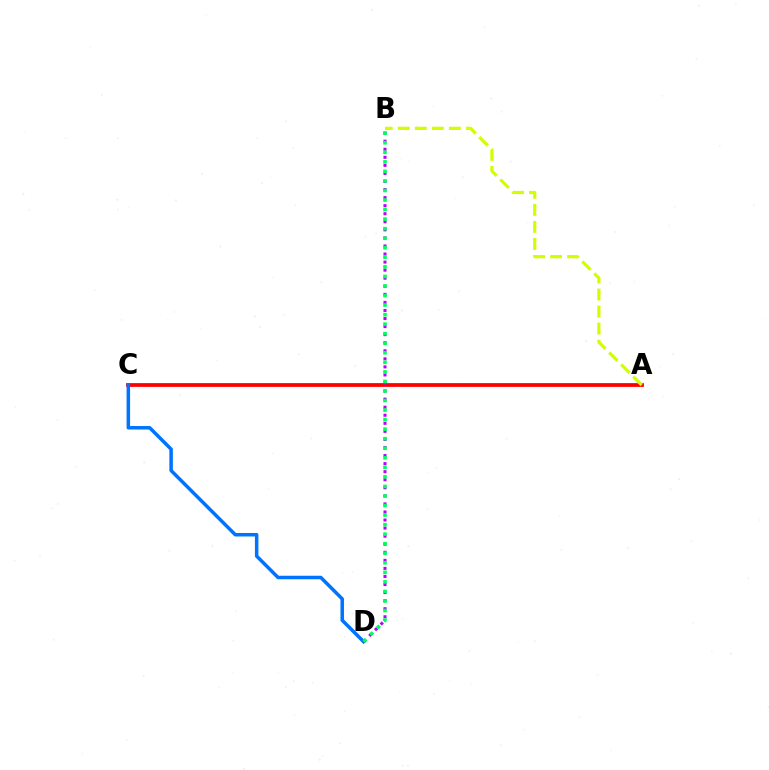{('A', 'C'): [{'color': '#ff0000', 'line_style': 'solid', 'thickness': 2.71}], ('C', 'D'): [{'color': '#0074ff', 'line_style': 'solid', 'thickness': 2.53}], ('B', 'D'): [{'color': '#b900ff', 'line_style': 'dotted', 'thickness': 2.19}, {'color': '#00ff5c', 'line_style': 'dotted', 'thickness': 2.59}], ('A', 'B'): [{'color': '#d1ff00', 'line_style': 'dashed', 'thickness': 2.31}]}